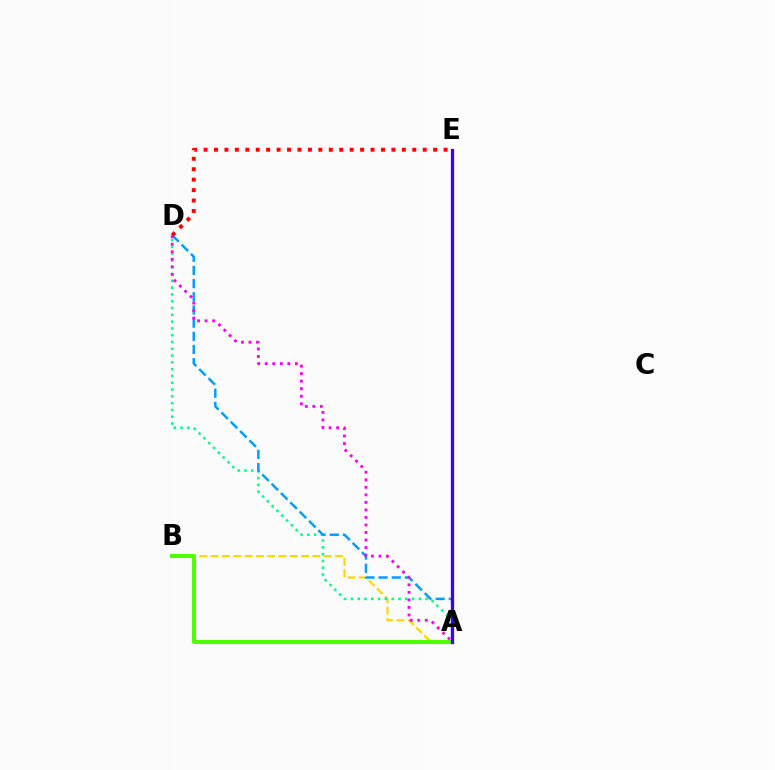{('A', 'B'): [{'color': '#ffd500', 'line_style': 'dashed', 'thickness': 1.54}, {'color': '#4fff00', 'line_style': 'solid', 'thickness': 2.89}], ('A', 'D'): [{'color': '#00ff86', 'line_style': 'dotted', 'thickness': 1.85}, {'color': '#009eff', 'line_style': 'dashed', 'thickness': 1.79}, {'color': '#ff00ed', 'line_style': 'dotted', 'thickness': 2.05}], ('A', 'E'): [{'color': '#3700ff', 'line_style': 'solid', 'thickness': 2.34}], ('D', 'E'): [{'color': '#ff0000', 'line_style': 'dotted', 'thickness': 2.84}]}